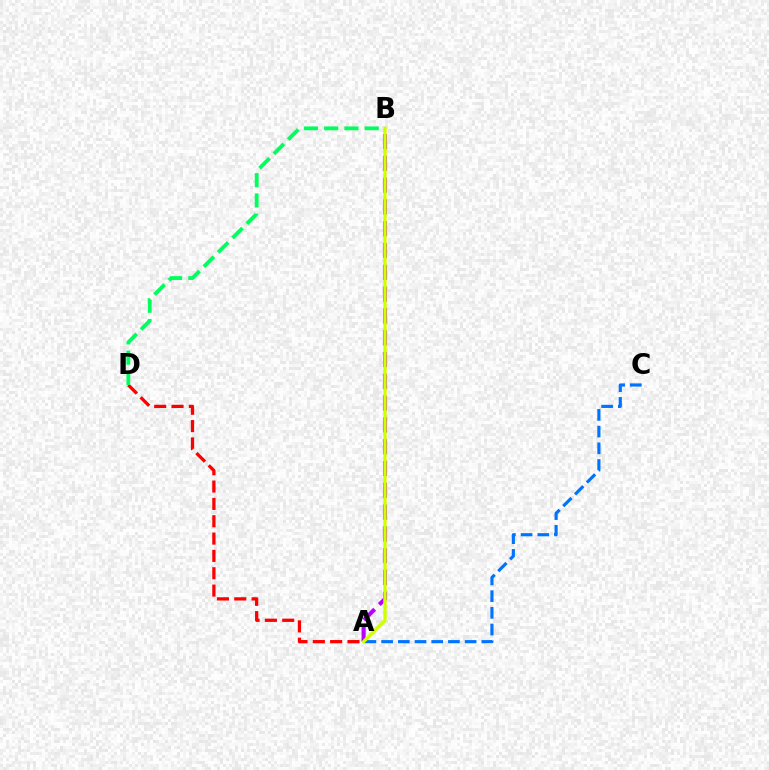{('A', 'B'): [{'color': '#b900ff', 'line_style': 'dashed', 'thickness': 2.96}, {'color': '#d1ff00', 'line_style': 'solid', 'thickness': 2.41}], ('A', 'C'): [{'color': '#0074ff', 'line_style': 'dashed', 'thickness': 2.27}], ('A', 'D'): [{'color': '#ff0000', 'line_style': 'dashed', 'thickness': 2.36}], ('B', 'D'): [{'color': '#00ff5c', 'line_style': 'dashed', 'thickness': 2.75}]}